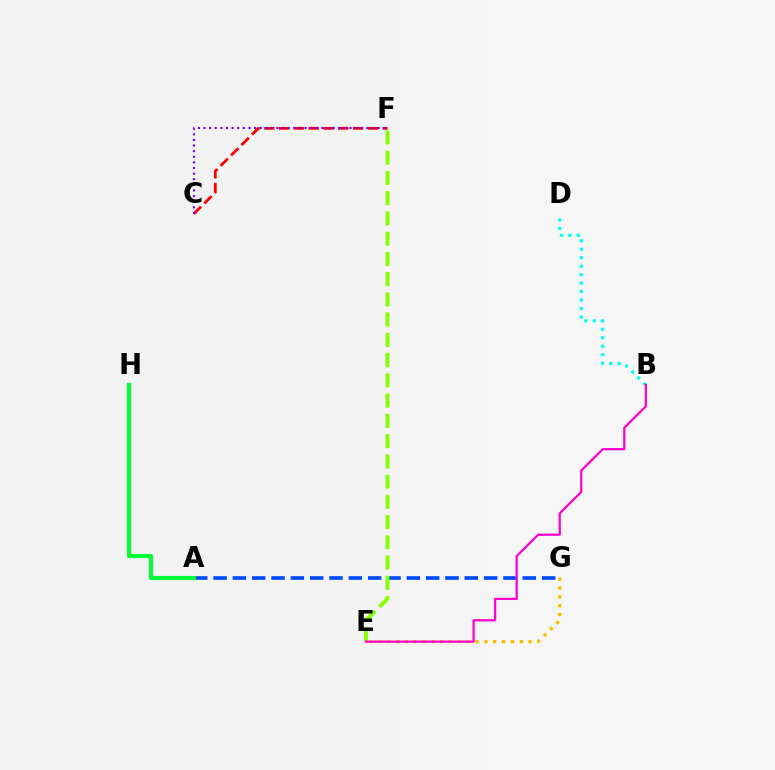{('E', 'G'): [{'color': '#ffbd00', 'line_style': 'dotted', 'thickness': 2.4}], ('C', 'F'): [{'color': '#ff0000', 'line_style': 'dashed', 'thickness': 2.01}, {'color': '#7200ff', 'line_style': 'dotted', 'thickness': 1.53}], ('A', 'G'): [{'color': '#004bff', 'line_style': 'dashed', 'thickness': 2.63}], ('E', 'F'): [{'color': '#84ff00', 'line_style': 'dashed', 'thickness': 2.75}], ('B', 'D'): [{'color': '#00fff6', 'line_style': 'dotted', 'thickness': 2.3}], ('A', 'H'): [{'color': '#00ff39', 'line_style': 'solid', 'thickness': 2.97}], ('B', 'E'): [{'color': '#ff00cf', 'line_style': 'solid', 'thickness': 1.62}]}